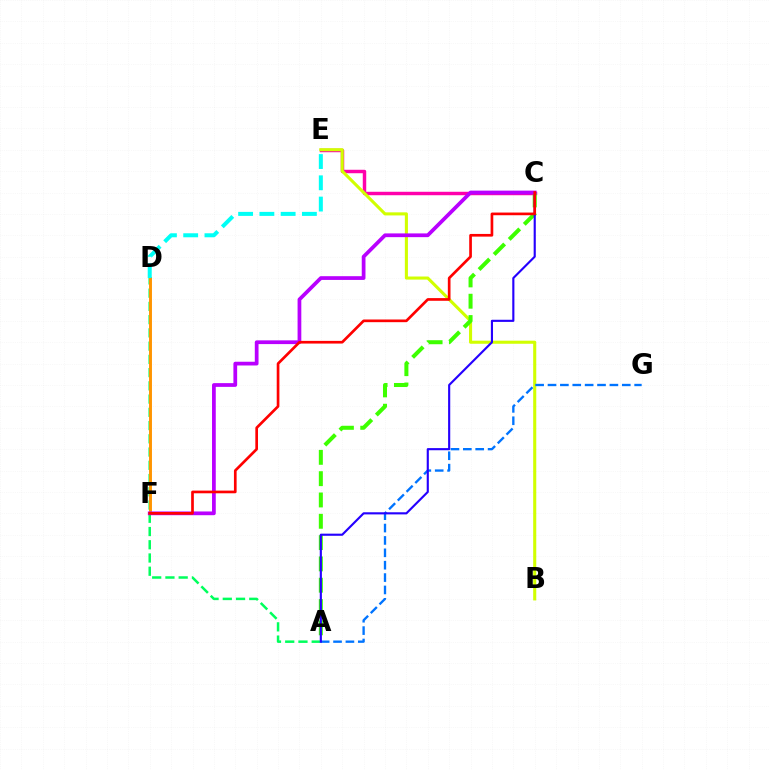{('A', 'D'): [{'color': '#00ff5c', 'line_style': 'dashed', 'thickness': 1.8}], ('C', 'E'): [{'color': '#ff00ac', 'line_style': 'solid', 'thickness': 2.48}], ('D', 'F'): [{'color': '#ff9400', 'line_style': 'solid', 'thickness': 2.1}], ('B', 'E'): [{'color': '#d1ff00', 'line_style': 'solid', 'thickness': 2.22}], ('D', 'E'): [{'color': '#00fff6', 'line_style': 'dashed', 'thickness': 2.89}], ('A', 'G'): [{'color': '#0074ff', 'line_style': 'dashed', 'thickness': 1.68}], ('A', 'C'): [{'color': '#3dff00', 'line_style': 'dashed', 'thickness': 2.9}, {'color': '#2500ff', 'line_style': 'solid', 'thickness': 1.54}], ('C', 'F'): [{'color': '#b900ff', 'line_style': 'solid', 'thickness': 2.69}, {'color': '#ff0000', 'line_style': 'solid', 'thickness': 1.93}]}